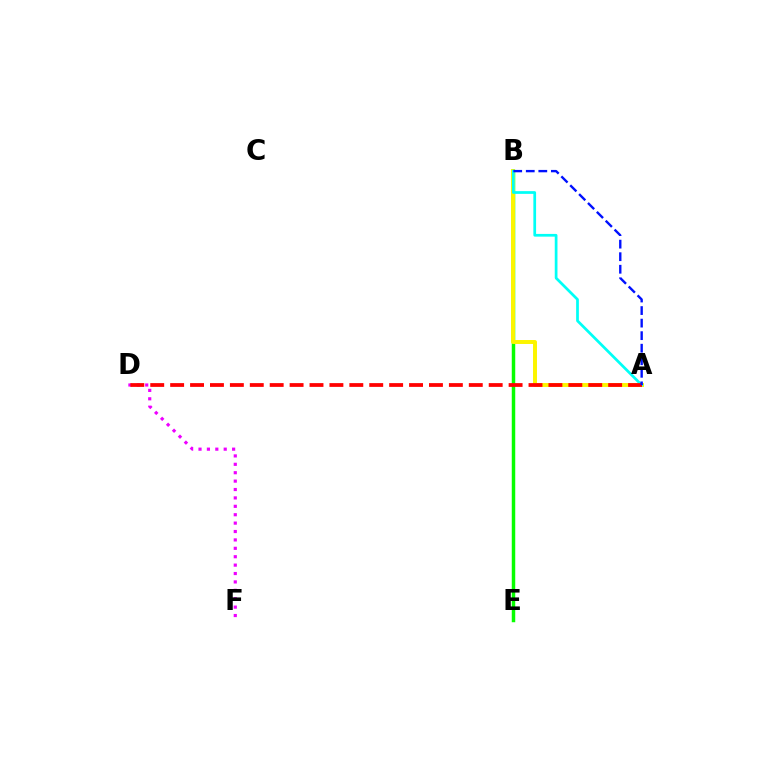{('B', 'E'): [{'color': '#08ff00', 'line_style': 'solid', 'thickness': 2.5}], ('A', 'B'): [{'color': '#fcf500', 'line_style': 'solid', 'thickness': 2.85}, {'color': '#00fff6', 'line_style': 'solid', 'thickness': 1.96}, {'color': '#0010ff', 'line_style': 'dashed', 'thickness': 1.7}], ('D', 'F'): [{'color': '#ee00ff', 'line_style': 'dotted', 'thickness': 2.28}], ('A', 'D'): [{'color': '#ff0000', 'line_style': 'dashed', 'thickness': 2.7}]}